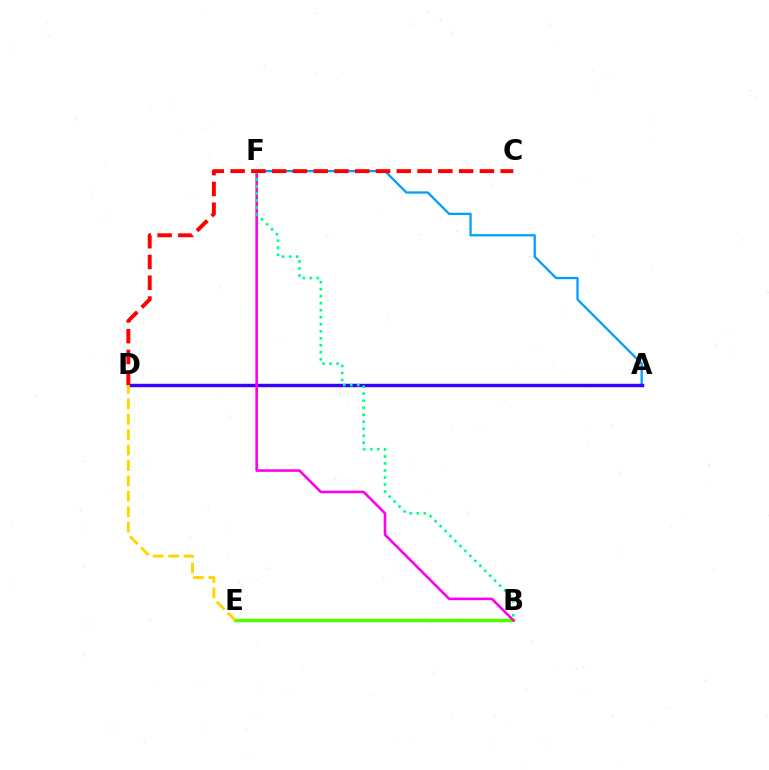{('A', 'F'): [{'color': '#009eff', 'line_style': 'solid', 'thickness': 1.64}], ('B', 'E'): [{'color': '#4fff00', 'line_style': 'solid', 'thickness': 2.52}], ('A', 'D'): [{'color': '#3700ff', 'line_style': 'solid', 'thickness': 2.46}], ('D', 'E'): [{'color': '#ffd500', 'line_style': 'dashed', 'thickness': 2.09}], ('B', 'F'): [{'color': '#ff00ed', 'line_style': 'solid', 'thickness': 1.88}, {'color': '#00ff86', 'line_style': 'dotted', 'thickness': 1.91}], ('C', 'D'): [{'color': '#ff0000', 'line_style': 'dashed', 'thickness': 2.82}]}